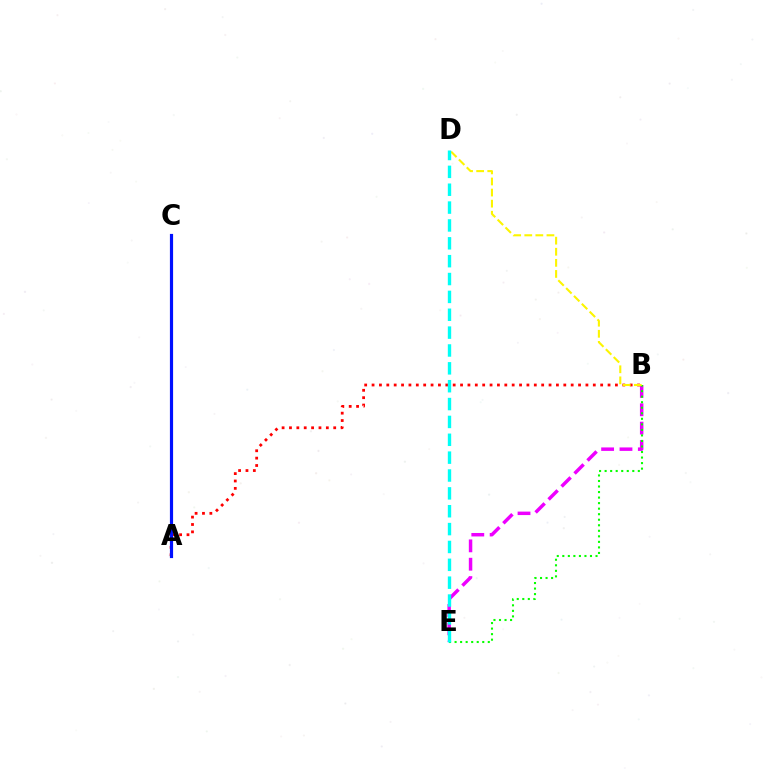{('A', 'B'): [{'color': '#ff0000', 'line_style': 'dotted', 'thickness': 2.0}], ('B', 'E'): [{'color': '#ee00ff', 'line_style': 'dashed', 'thickness': 2.49}, {'color': '#08ff00', 'line_style': 'dotted', 'thickness': 1.5}], ('A', 'C'): [{'color': '#0010ff', 'line_style': 'solid', 'thickness': 2.29}], ('B', 'D'): [{'color': '#fcf500', 'line_style': 'dashed', 'thickness': 1.51}], ('D', 'E'): [{'color': '#00fff6', 'line_style': 'dashed', 'thickness': 2.43}]}